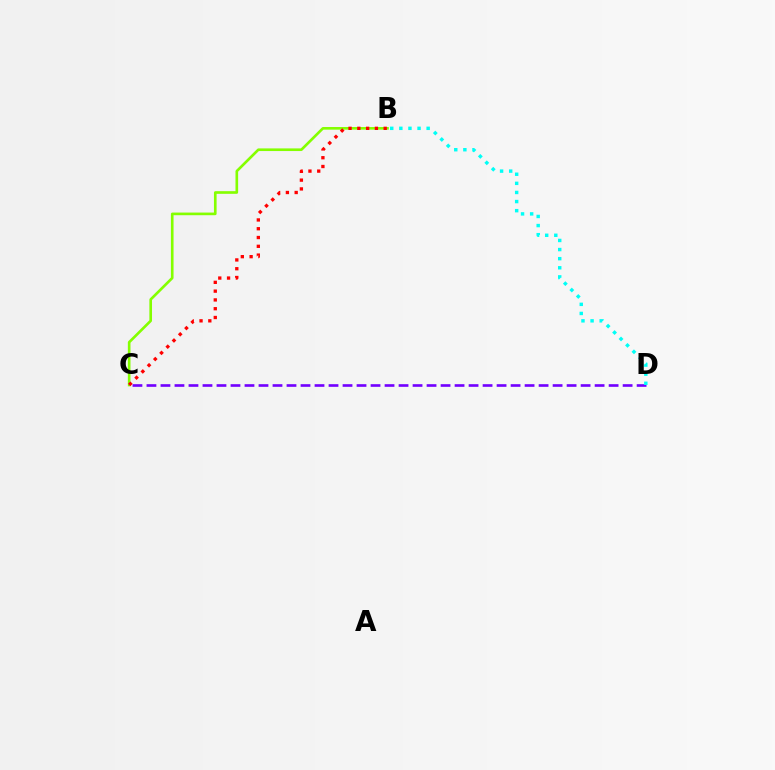{('B', 'C'): [{'color': '#84ff00', 'line_style': 'solid', 'thickness': 1.9}, {'color': '#ff0000', 'line_style': 'dotted', 'thickness': 2.39}], ('C', 'D'): [{'color': '#7200ff', 'line_style': 'dashed', 'thickness': 1.9}], ('B', 'D'): [{'color': '#00fff6', 'line_style': 'dotted', 'thickness': 2.47}]}